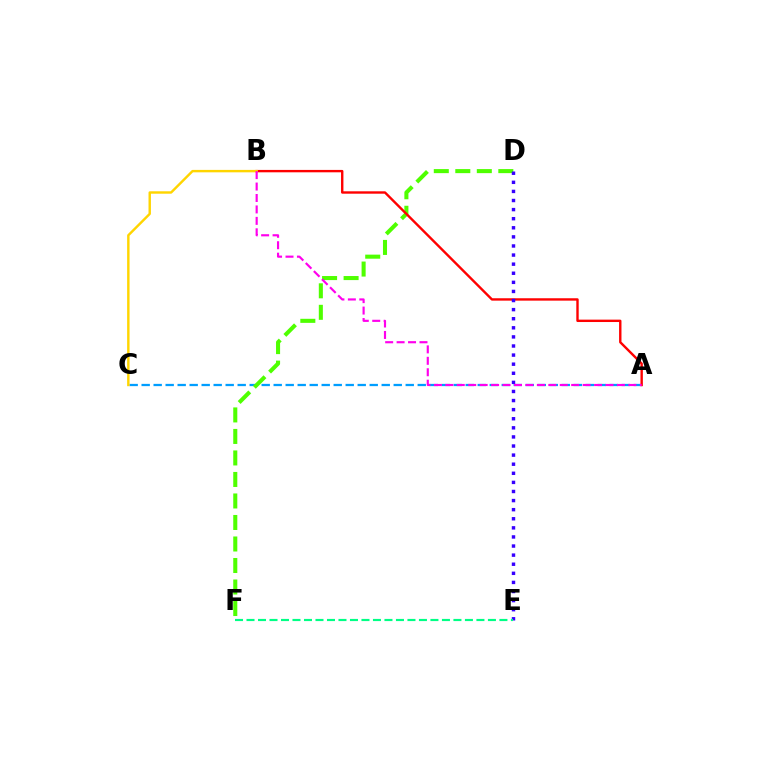{('A', 'C'): [{'color': '#009eff', 'line_style': 'dashed', 'thickness': 1.63}], ('D', 'F'): [{'color': '#4fff00', 'line_style': 'dashed', 'thickness': 2.92}], ('A', 'B'): [{'color': '#ff0000', 'line_style': 'solid', 'thickness': 1.72}, {'color': '#ff00ed', 'line_style': 'dashed', 'thickness': 1.55}], ('B', 'C'): [{'color': '#ffd500', 'line_style': 'solid', 'thickness': 1.74}], ('D', 'E'): [{'color': '#3700ff', 'line_style': 'dotted', 'thickness': 2.47}], ('E', 'F'): [{'color': '#00ff86', 'line_style': 'dashed', 'thickness': 1.56}]}